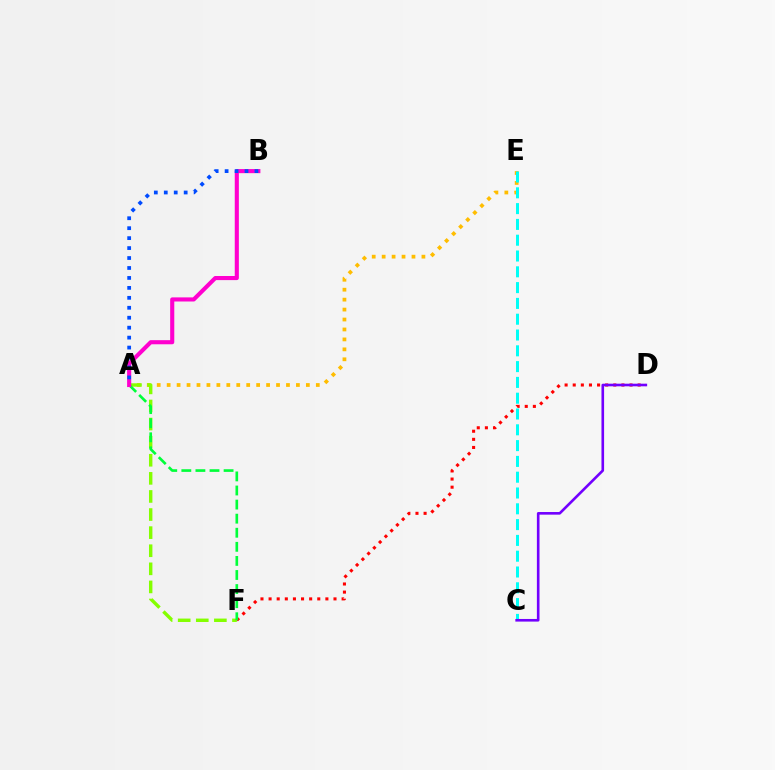{('A', 'E'): [{'color': '#ffbd00', 'line_style': 'dotted', 'thickness': 2.7}], ('A', 'F'): [{'color': '#84ff00', 'line_style': 'dashed', 'thickness': 2.46}, {'color': '#00ff39', 'line_style': 'dashed', 'thickness': 1.91}], ('D', 'F'): [{'color': '#ff0000', 'line_style': 'dotted', 'thickness': 2.2}], ('C', 'E'): [{'color': '#00fff6', 'line_style': 'dashed', 'thickness': 2.15}], ('C', 'D'): [{'color': '#7200ff', 'line_style': 'solid', 'thickness': 1.89}], ('A', 'B'): [{'color': '#ff00cf', 'line_style': 'solid', 'thickness': 2.96}, {'color': '#004bff', 'line_style': 'dotted', 'thickness': 2.7}]}